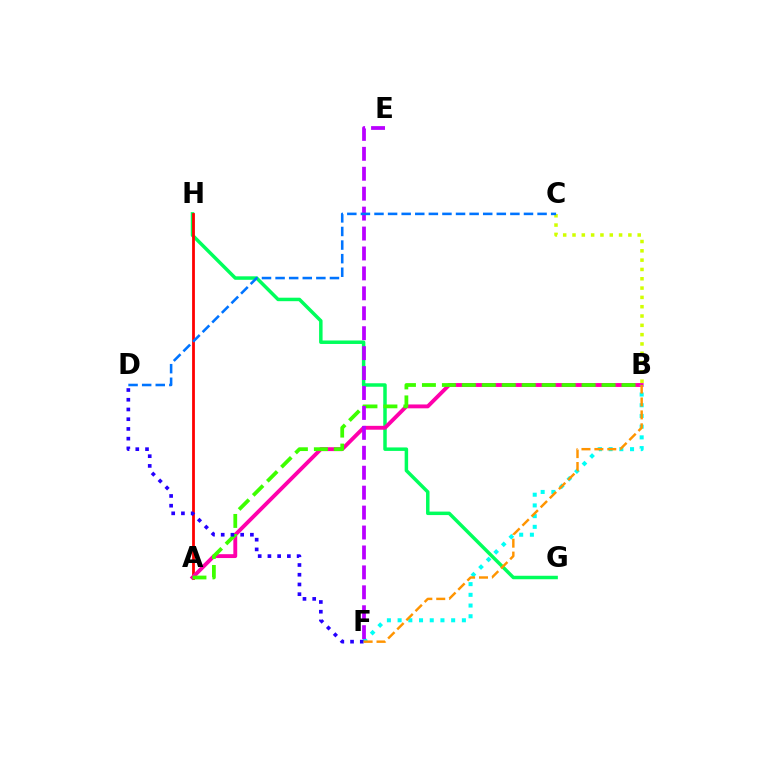{('G', 'H'): [{'color': '#00ff5c', 'line_style': 'solid', 'thickness': 2.51}], ('A', 'H'): [{'color': '#ff0000', 'line_style': 'solid', 'thickness': 2.01}], ('A', 'B'): [{'color': '#ff00ac', 'line_style': 'solid', 'thickness': 2.79}, {'color': '#3dff00', 'line_style': 'dashed', 'thickness': 2.71}], ('B', 'F'): [{'color': '#00fff6', 'line_style': 'dotted', 'thickness': 2.91}, {'color': '#ff9400', 'line_style': 'dashed', 'thickness': 1.75}], ('E', 'F'): [{'color': '#b900ff', 'line_style': 'dashed', 'thickness': 2.71}], ('B', 'C'): [{'color': '#d1ff00', 'line_style': 'dotted', 'thickness': 2.53}], ('C', 'D'): [{'color': '#0074ff', 'line_style': 'dashed', 'thickness': 1.85}], ('D', 'F'): [{'color': '#2500ff', 'line_style': 'dotted', 'thickness': 2.64}]}